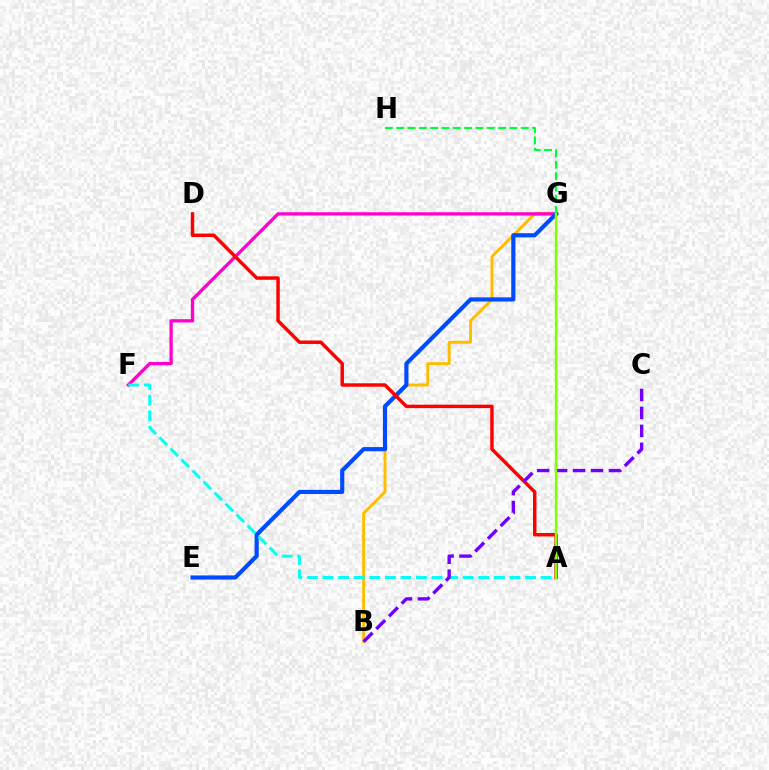{('B', 'G'): [{'color': '#ffbd00', 'line_style': 'solid', 'thickness': 2.11}], ('F', 'G'): [{'color': '#ff00cf', 'line_style': 'solid', 'thickness': 2.36}], ('E', 'G'): [{'color': '#004bff', 'line_style': 'solid', 'thickness': 3.0}], ('G', 'H'): [{'color': '#00ff39', 'line_style': 'dashed', 'thickness': 1.54}], ('A', 'F'): [{'color': '#00fff6', 'line_style': 'dashed', 'thickness': 2.12}], ('A', 'D'): [{'color': '#ff0000', 'line_style': 'solid', 'thickness': 2.48}], ('B', 'C'): [{'color': '#7200ff', 'line_style': 'dashed', 'thickness': 2.44}], ('A', 'G'): [{'color': '#84ff00', 'line_style': 'solid', 'thickness': 1.78}]}